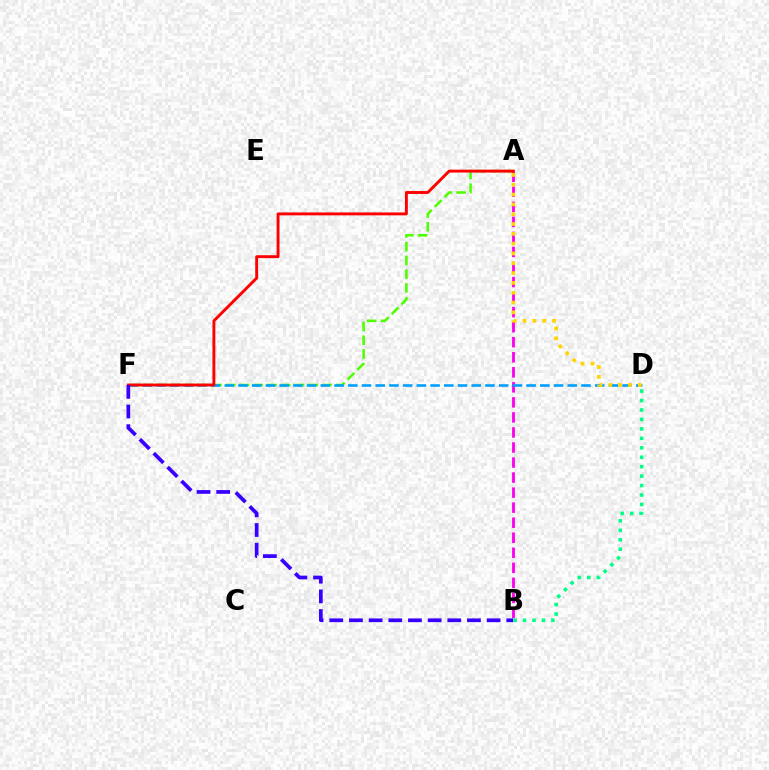{('A', 'B'): [{'color': '#ff00ed', 'line_style': 'dashed', 'thickness': 2.04}], ('A', 'F'): [{'color': '#4fff00', 'line_style': 'dashed', 'thickness': 1.87}, {'color': '#ff0000', 'line_style': 'solid', 'thickness': 2.09}], ('D', 'F'): [{'color': '#009eff', 'line_style': 'dashed', 'thickness': 1.86}], ('A', 'D'): [{'color': '#ffd500', 'line_style': 'dotted', 'thickness': 2.67}], ('B', 'F'): [{'color': '#3700ff', 'line_style': 'dashed', 'thickness': 2.67}], ('B', 'D'): [{'color': '#00ff86', 'line_style': 'dotted', 'thickness': 2.57}]}